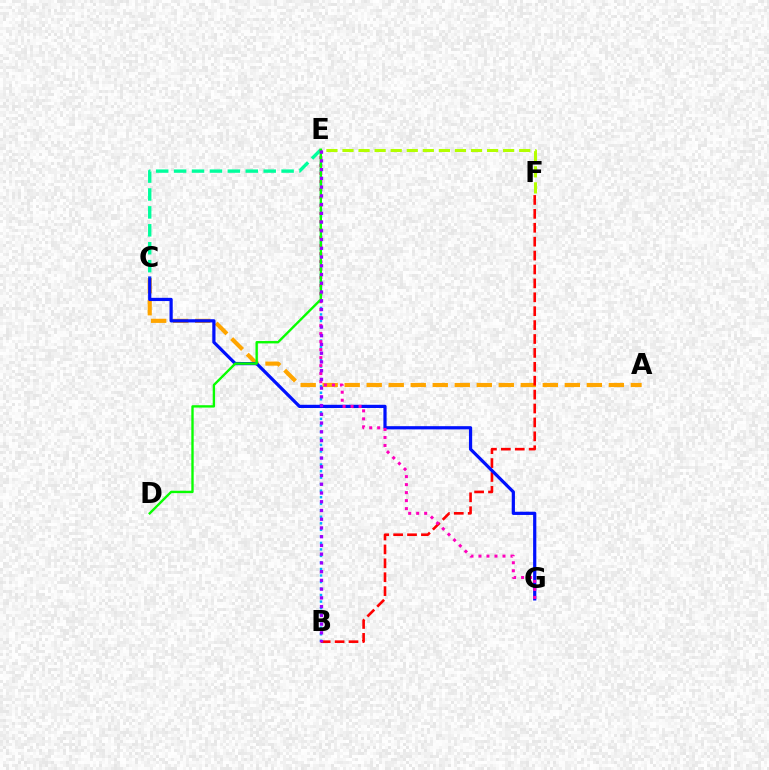{('A', 'C'): [{'color': '#ffa500', 'line_style': 'dashed', 'thickness': 2.99}], ('E', 'F'): [{'color': '#b3ff00', 'line_style': 'dashed', 'thickness': 2.18}], ('B', 'E'): [{'color': '#00b5ff', 'line_style': 'dotted', 'thickness': 1.77}, {'color': '#9b00ff', 'line_style': 'dotted', 'thickness': 2.37}], ('B', 'F'): [{'color': '#ff0000', 'line_style': 'dashed', 'thickness': 1.89}], ('C', 'G'): [{'color': '#0010ff', 'line_style': 'solid', 'thickness': 2.31}], ('C', 'E'): [{'color': '#00ff9d', 'line_style': 'dashed', 'thickness': 2.43}], ('E', 'G'): [{'color': '#ff00bd', 'line_style': 'dotted', 'thickness': 2.17}], ('D', 'E'): [{'color': '#08ff00', 'line_style': 'solid', 'thickness': 1.7}]}